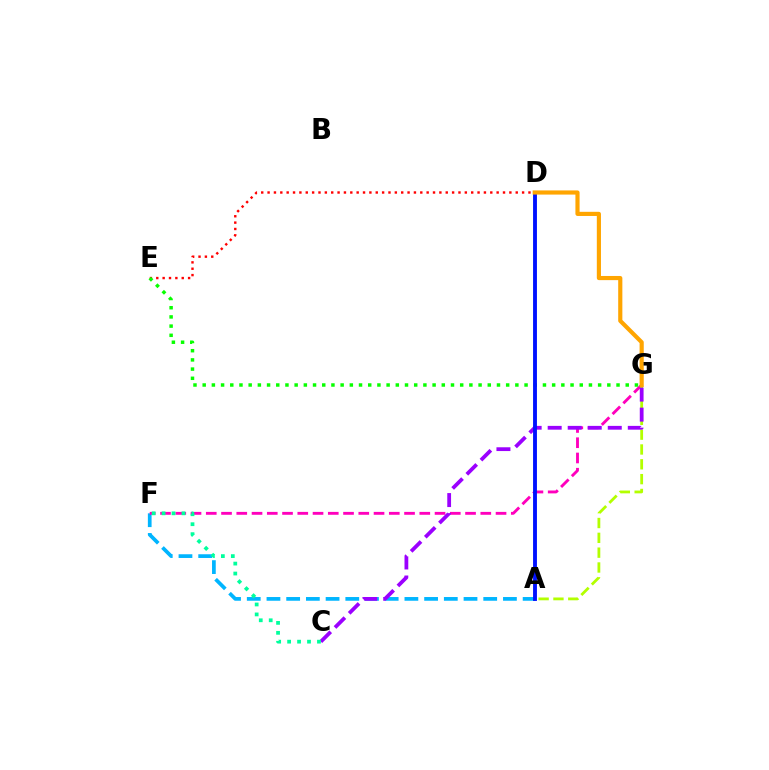{('D', 'E'): [{'color': '#ff0000', 'line_style': 'dotted', 'thickness': 1.73}], ('A', 'F'): [{'color': '#00b5ff', 'line_style': 'dashed', 'thickness': 2.68}], ('F', 'G'): [{'color': '#ff00bd', 'line_style': 'dashed', 'thickness': 2.07}], ('A', 'G'): [{'color': '#b3ff00', 'line_style': 'dashed', 'thickness': 2.01}], ('E', 'G'): [{'color': '#08ff00', 'line_style': 'dotted', 'thickness': 2.5}], ('C', 'G'): [{'color': '#9b00ff', 'line_style': 'dashed', 'thickness': 2.72}], ('A', 'D'): [{'color': '#0010ff', 'line_style': 'solid', 'thickness': 2.78}], ('C', 'F'): [{'color': '#00ff9d', 'line_style': 'dotted', 'thickness': 2.7}], ('D', 'G'): [{'color': '#ffa500', 'line_style': 'solid', 'thickness': 2.99}]}